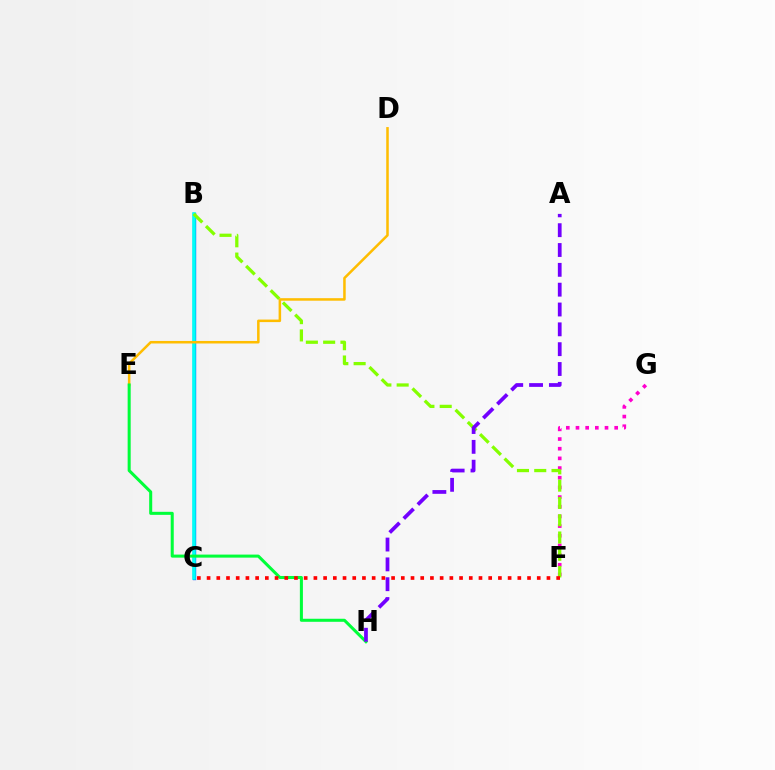{('F', 'G'): [{'color': '#ff00cf', 'line_style': 'dotted', 'thickness': 2.63}], ('B', 'C'): [{'color': '#004bff', 'line_style': 'solid', 'thickness': 2.41}, {'color': '#00fff6', 'line_style': 'solid', 'thickness': 2.55}], ('D', 'E'): [{'color': '#ffbd00', 'line_style': 'solid', 'thickness': 1.82}], ('E', 'H'): [{'color': '#00ff39', 'line_style': 'solid', 'thickness': 2.19}], ('B', 'F'): [{'color': '#84ff00', 'line_style': 'dashed', 'thickness': 2.35}], ('C', 'F'): [{'color': '#ff0000', 'line_style': 'dotted', 'thickness': 2.64}], ('A', 'H'): [{'color': '#7200ff', 'line_style': 'dashed', 'thickness': 2.69}]}